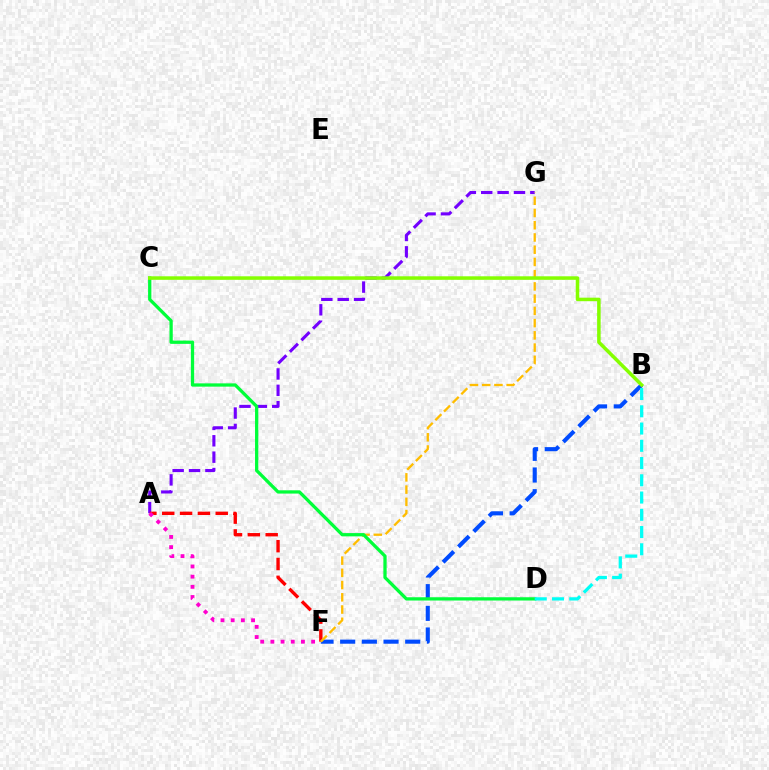{('A', 'G'): [{'color': '#7200ff', 'line_style': 'dashed', 'thickness': 2.22}], ('A', 'F'): [{'color': '#ff0000', 'line_style': 'dashed', 'thickness': 2.42}, {'color': '#ff00cf', 'line_style': 'dotted', 'thickness': 2.77}], ('B', 'F'): [{'color': '#004bff', 'line_style': 'dashed', 'thickness': 2.95}], ('F', 'G'): [{'color': '#ffbd00', 'line_style': 'dashed', 'thickness': 1.66}], ('C', 'D'): [{'color': '#00ff39', 'line_style': 'solid', 'thickness': 2.36}], ('B', 'D'): [{'color': '#00fff6', 'line_style': 'dashed', 'thickness': 2.34}], ('B', 'C'): [{'color': '#84ff00', 'line_style': 'solid', 'thickness': 2.54}]}